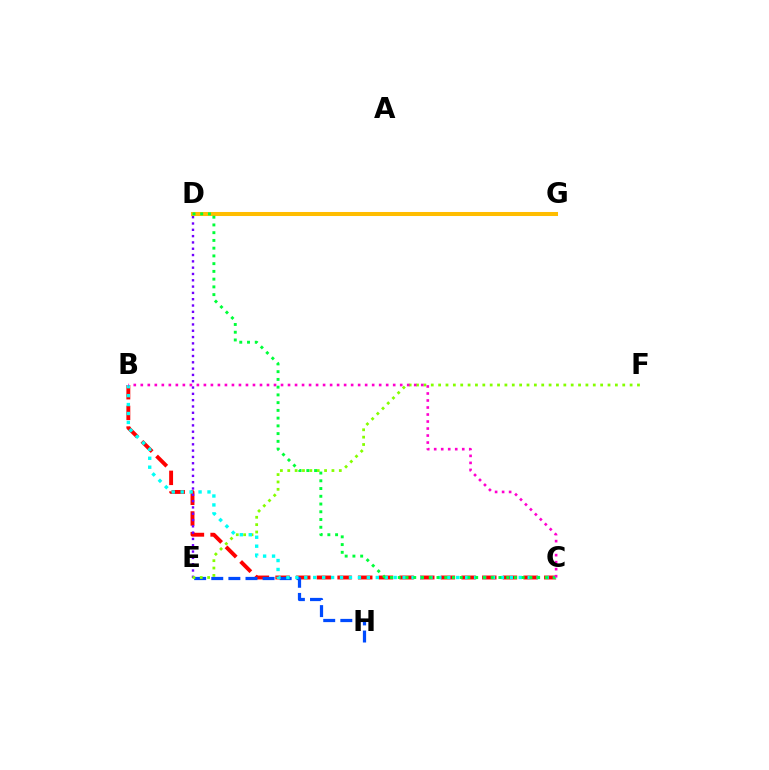{('B', 'C'): [{'color': '#ff0000', 'line_style': 'dashed', 'thickness': 2.81}, {'color': '#00fff6', 'line_style': 'dotted', 'thickness': 2.43}, {'color': '#ff00cf', 'line_style': 'dotted', 'thickness': 1.9}], ('D', 'E'): [{'color': '#7200ff', 'line_style': 'dotted', 'thickness': 1.71}], ('E', 'H'): [{'color': '#004bff', 'line_style': 'dashed', 'thickness': 2.32}], ('E', 'F'): [{'color': '#84ff00', 'line_style': 'dotted', 'thickness': 2.0}], ('D', 'G'): [{'color': '#ffbd00', 'line_style': 'solid', 'thickness': 2.91}], ('C', 'D'): [{'color': '#00ff39', 'line_style': 'dotted', 'thickness': 2.1}]}